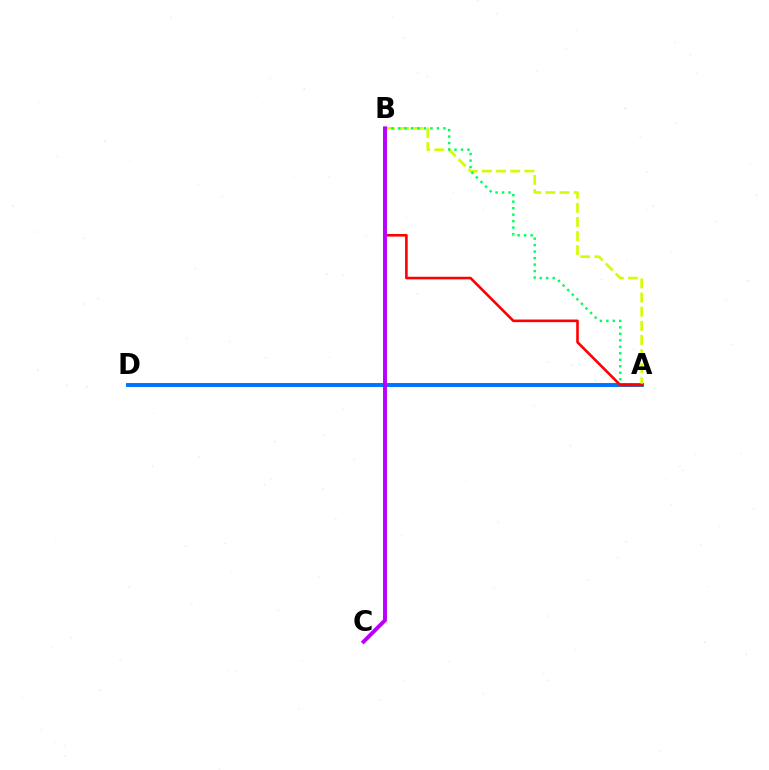{('A', 'D'): [{'color': '#0074ff', 'line_style': 'solid', 'thickness': 2.83}], ('A', 'B'): [{'color': '#d1ff00', 'line_style': 'dashed', 'thickness': 1.92}, {'color': '#00ff5c', 'line_style': 'dotted', 'thickness': 1.76}, {'color': '#ff0000', 'line_style': 'solid', 'thickness': 1.88}], ('B', 'C'): [{'color': '#b900ff', 'line_style': 'solid', 'thickness': 2.84}]}